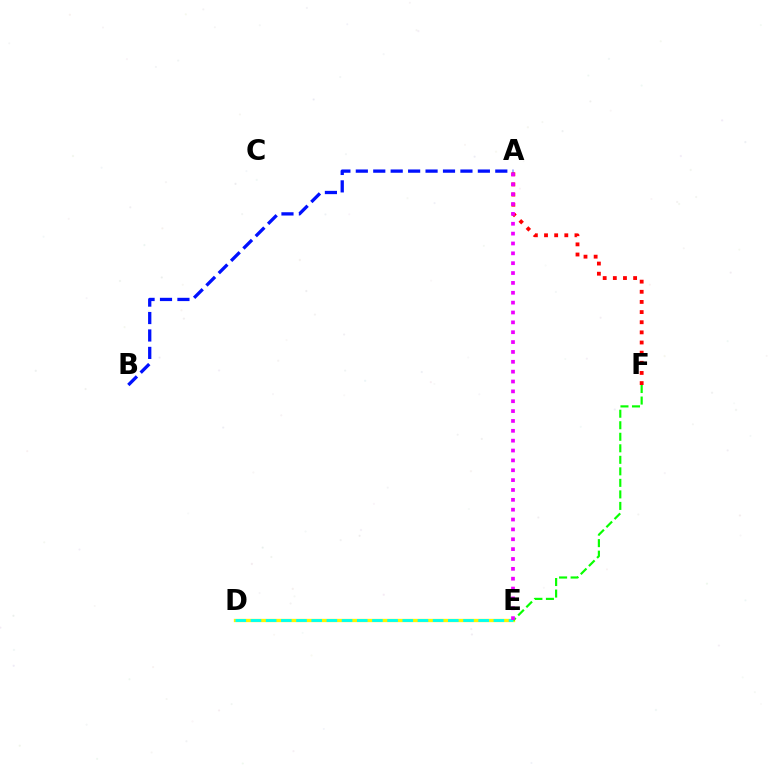{('A', 'F'): [{'color': '#ff0000', 'line_style': 'dotted', 'thickness': 2.76}], ('D', 'E'): [{'color': '#fcf500', 'line_style': 'solid', 'thickness': 2.4}, {'color': '#00fff6', 'line_style': 'dashed', 'thickness': 2.06}], ('E', 'F'): [{'color': '#08ff00', 'line_style': 'dashed', 'thickness': 1.57}], ('A', 'B'): [{'color': '#0010ff', 'line_style': 'dashed', 'thickness': 2.37}], ('A', 'E'): [{'color': '#ee00ff', 'line_style': 'dotted', 'thickness': 2.68}]}